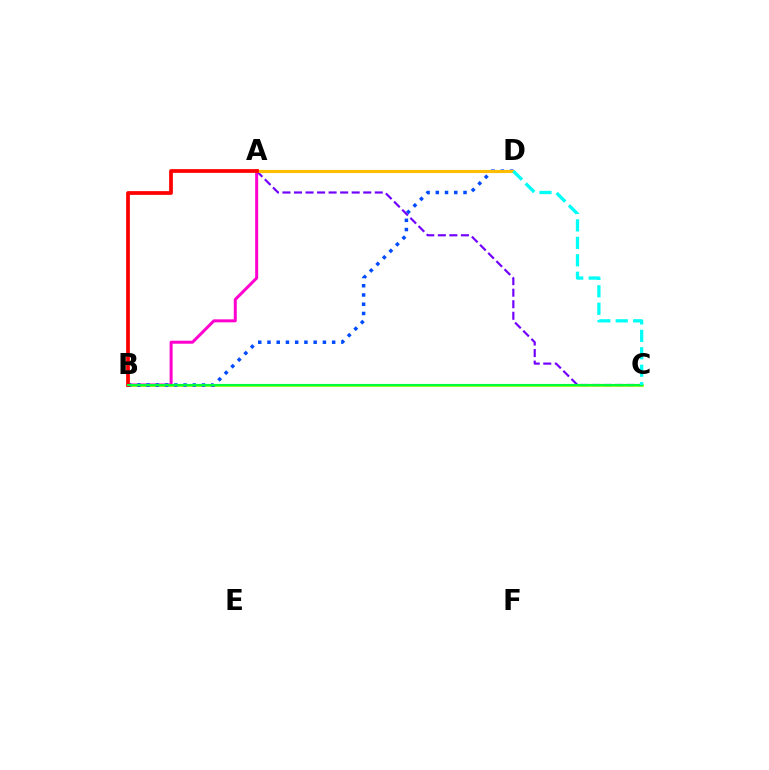{('A', 'B'): [{'color': '#ff00cf', 'line_style': 'solid', 'thickness': 2.16}, {'color': '#ff0000', 'line_style': 'solid', 'thickness': 2.69}], ('B', 'C'): [{'color': '#84ff00', 'line_style': 'solid', 'thickness': 1.9}, {'color': '#00ff39', 'line_style': 'solid', 'thickness': 1.53}], ('B', 'D'): [{'color': '#004bff', 'line_style': 'dotted', 'thickness': 2.51}], ('A', 'C'): [{'color': '#7200ff', 'line_style': 'dashed', 'thickness': 1.57}], ('A', 'D'): [{'color': '#ffbd00', 'line_style': 'solid', 'thickness': 2.23}], ('C', 'D'): [{'color': '#00fff6', 'line_style': 'dashed', 'thickness': 2.37}]}